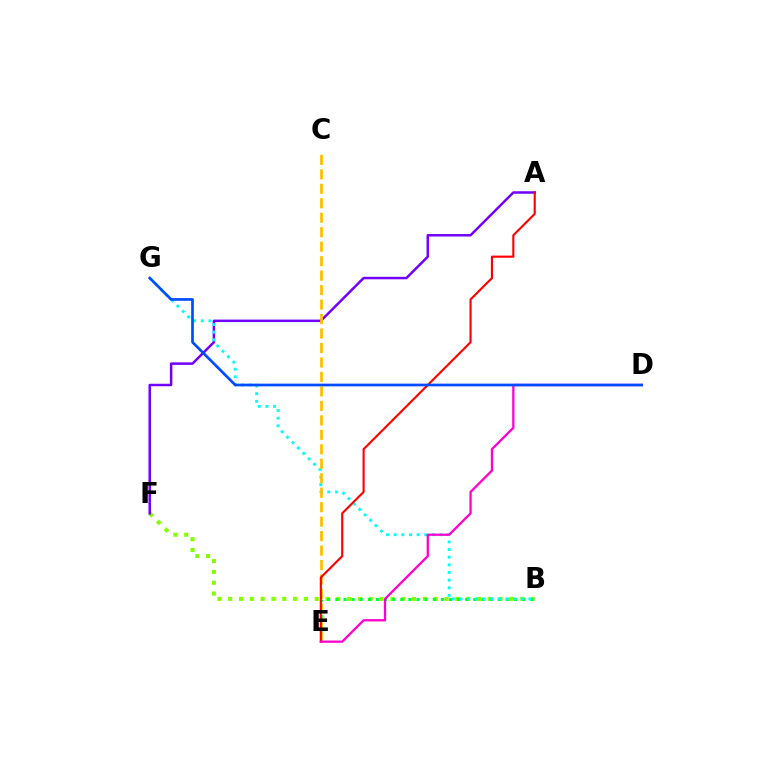{('B', 'F'): [{'color': '#84ff00', 'line_style': 'dotted', 'thickness': 2.94}], ('B', 'E'): [{'color': '#00ff39', 'line_style': 'dotted', 'thickness': 2.21}], ('A', 'F'): [{'color': '#7200ff', 'line_style': 'solid', 'thickness': 1.79}], ('B', 'G'): [{'color': '#00fff6', 'line_style': 'dotted', 'thickness': 2.08}], ('C', 'E'): [{'color': '#ffbd00', 'line_style': 'dashed', 'thickness': 1.97}], ('A', 'E'): [{'color': '#ff0000', 'line_style': 'solid', 'thickness': 1.54}], ('D', 'E'): [{'color': '#ff00cf', 'line_style': 'solid', 'thickness': 1.64}], ('D', 'G'): [{'color': '#004bff', 'line_style': 'solid', 'thickness': 1.94}]}